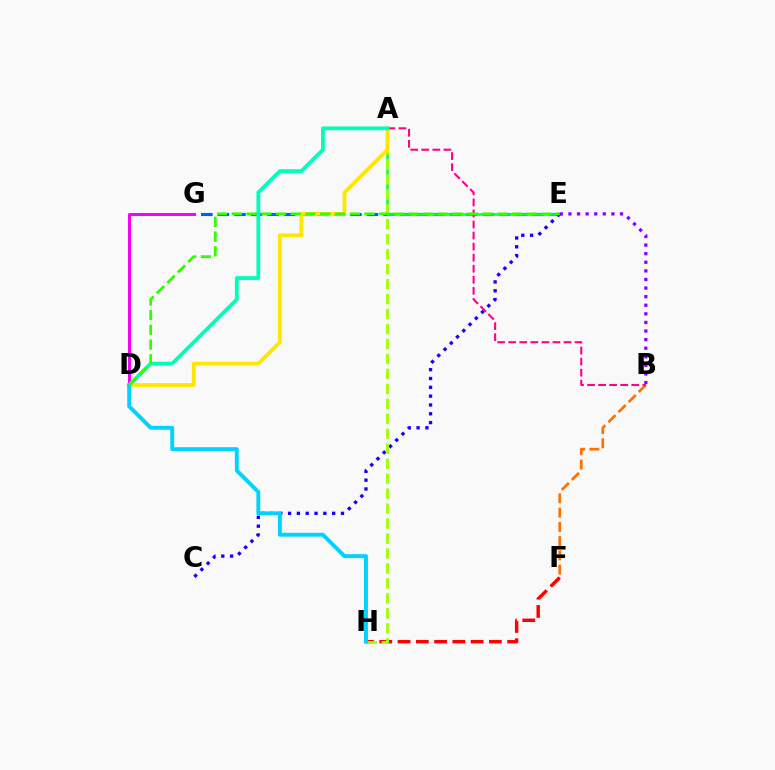{('E', 'G'): [{'color': '#005dff', 'line_style': 'dashed', 'thickness': 2.25}], ('F', 'H'): [{'color': '#ff0000', 'line_style': 'dashed', 'thickness': 2.48}], ('A', 'E'): [{'color': '#00ff45', 'line_style': 'solid', 'thickness': 1.82}], ('C', 'E'): [{'color': '#1900ff', 'line_style': 'dotted', 'thickness': 2.4}], ('A', 'H'): [{'color': '#a2ff00', 'line_style': 'dashed', 'thickness': 2.03}], ('B', 'F'): [{'color': '#ff7000', 'line_style': 'dashed', 'thickness': 1.94}], ('A', 'D'): [{'color': '#ffe600', 'line_style': 'solid', 'thickness': 2.73}, {'color': '#00ffbb', 'line_style': 'solid', 'thickness': 2.73}], ('B', 'E'): [{'color': '#8a00ff', 'line_style': 'dotted', 'thickness': 2.33}], ('D', 'G'): [{'color': '#fa00f9', 'line_style': 'solid', 'thickness': 2.16}], ('A', 'B'): [{'color': '#ff0088', 'line_style': 'dashed', 'thickness': 1.5}], ('D', 'H'): [{'color': '#00d3ff', 'line_style': 'solid', 'thickness': 2.82}], ('D', 'E'): [{'color': '#31ff00', 'line_style': 'dashed', 'thickness': 2.0}]}